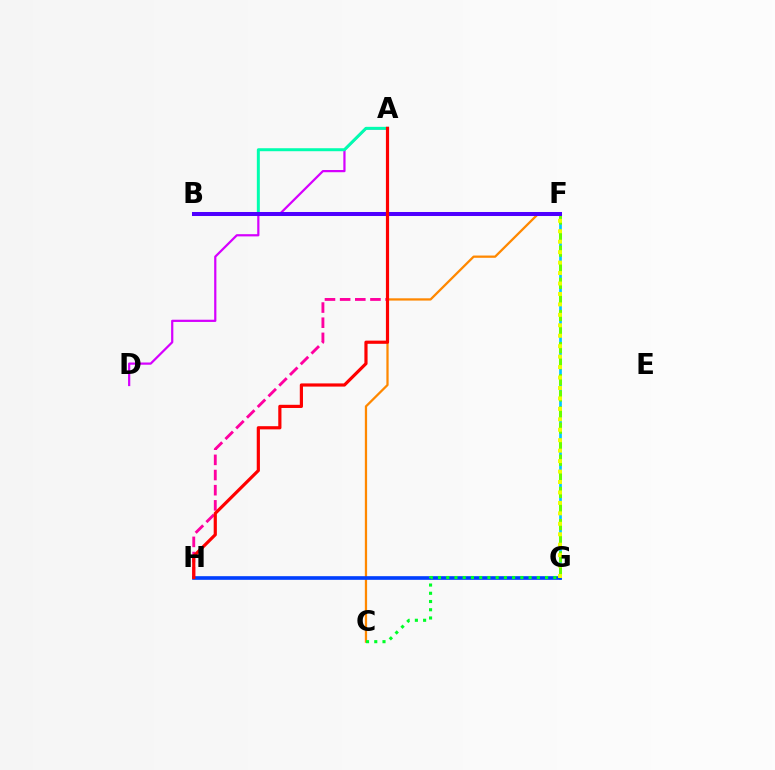{('F', 'G'): [{'color': '#00c7ff', 'line_style': 'solid', 'thickness': 1.95}, {'color': '#66ff00', 'line_style': 'dashed', 'thickness': 2.19}, {'color': '#eeff00', 'line_style': 'dotted', 'thickness': 2.84}], ('C', 'F'): [{'color': '#ff8800', 'line_style': 'solid', 'thickness': 1.63}], ('A', 'H'): [{'color': '#ff00a0', 'line_style': 'dashed', 'thickness': 2.06}, {'color': '#ff0000', 'line_style': 'solid', 'thickness': 2.29}], ('A', 'D'): [{'color': '#d600ff', 'line_style': 'solid', 'thickness': 1.6}], ('A', 'B'): [{'color': '#00ffaf', 'line_style': 'solid', 'thickness': 2.15}], ('G', 'H'): [{'color': '#003fff', 'line_style': 'solid', 'thickness': 2.63}], ('C', 'G'): [{'color': '#00ff27', 'line_style': 'dotted', 'thickness': 2.24}], ('B', 'F'): [{'color': '#4f00ff', 'line_style': 'solid', 'thickness': 2.9}]}